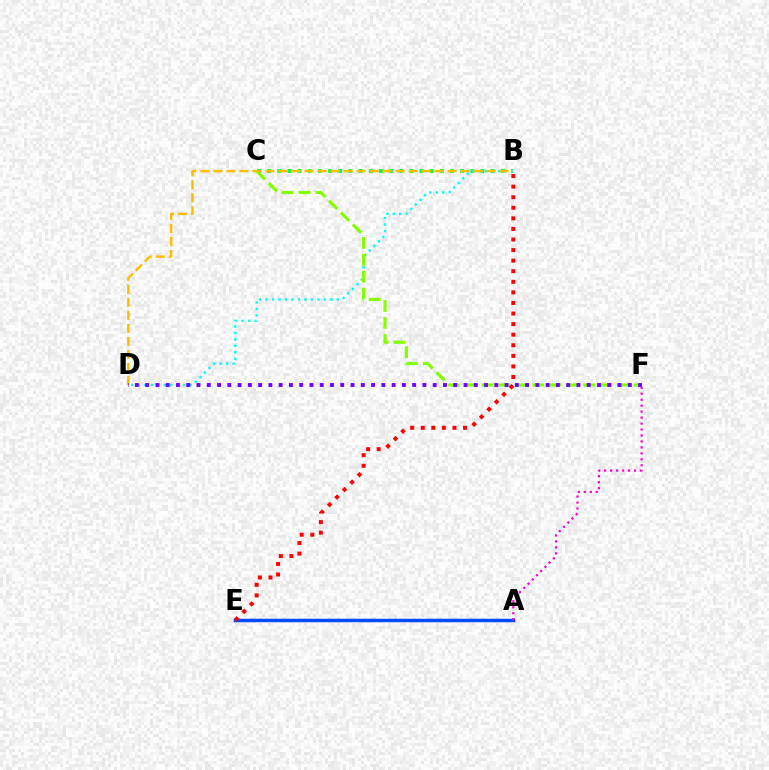{('B', 'C'): [{'color': '#00ff39', 'line_style': 'dotted', 'thickness': 2.76}], ('B', 'D'): [{'color': '#00fff6', 'line_style': 'dotted', 'thickness': 1.76}, {'color': '#ffbd00', 'line_style': 'dashed', 'thickness': 1.77}], ('C', 'F'): [{'color': '#84ff00', 'line_style': 'dashed', 'thickness': 2.3}], ('A', 'E'): [{'color': '#004bff', 'line_style': 'solid', 'thickness': 2.51}], ('B', 'E'): [{'color': '#ff0000', 'line_style': 'dotted', 'thickness': 2.87}], ('D', 'F'): [{'color': '#7200ff', 'line_style': 'dotted', 'thickness': 2.79}], ('A', 'F'): [{'color': '#ff00cf', 'line_style': 'dotted', 'thickness': 1.62}]}